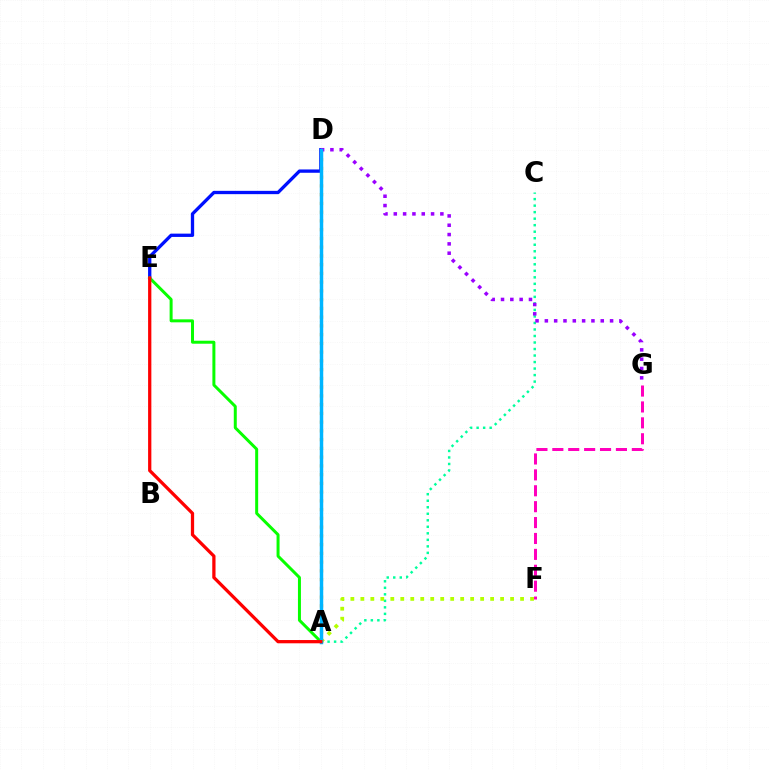{('A', 'D'): [{'color': '#ffa500', 'line_style': 'dotted', 'thickness': 2.38}, {'color': '#00b5ff', 'line_style': 'solid', 'thickness': 2.5}], ('D', 'E'): [{'color': '#0010ff', 'line_style': 'solid', 'thickness': 2.38}], ('A', 'C'): [{'color': '#00ff9d', 'line_style': 'dotted', 'thickness': 1.77}], ('A', 'E'): [{'color': '#08ff00', 'line_style': 'solid', 'thickness': 2.15}, {'color': '#ff0000', 'line_style': 'solid', 'thickness': 2.35}], ('F', 'G'): [{'color': '#ff00bd', 'line_style': 'dashed', 'thickness': 2.16}], ('D', 'G'): [{'color': '#9b00ff', 'line_style': 'dotted', 'thickness': 2.53}], ('A', 'F'): [{'color': '#b3ff00', 'line_style': 'dotted', 'thickness': 2.71}]}